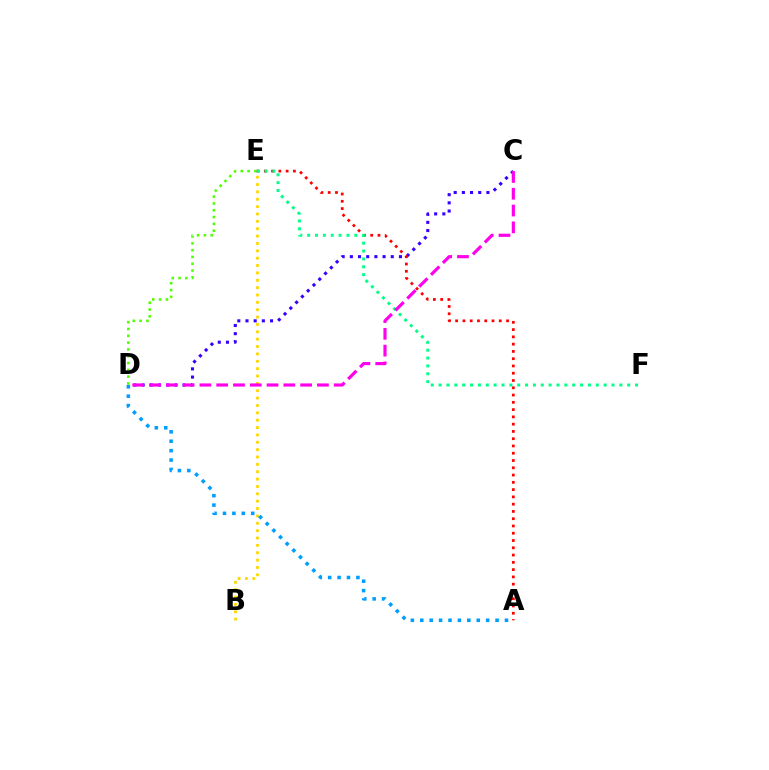{('C', 'D'): [{'color': '#3700ff', 'line_style': 'dotted', 'thickness': 2.22}, {'color': '#ff00ed', 'line_style': 'dashed', 'thickness': 2.28}], ('D', 'E'): [{'color': '#4fff00', 'line_style': 'dotted', 'thickness': 1.85}], ('A', 'E'): [{'color': '#ff0000', 'line_style': 'dotted', 'thickness': 1.98}], ('B', 'E'): [{'color': '#ffd500', 'line_style': 'dotted', 'thickness': 2.0}], ('E', 'F'): [{'color': '#00ff86', 'line_style': 'dotted', 'thickness': 2.13}], ('A', 'D'): [{'color': '#009eff', 'line_style': 'dotted', 'thickness': 2.56}]}